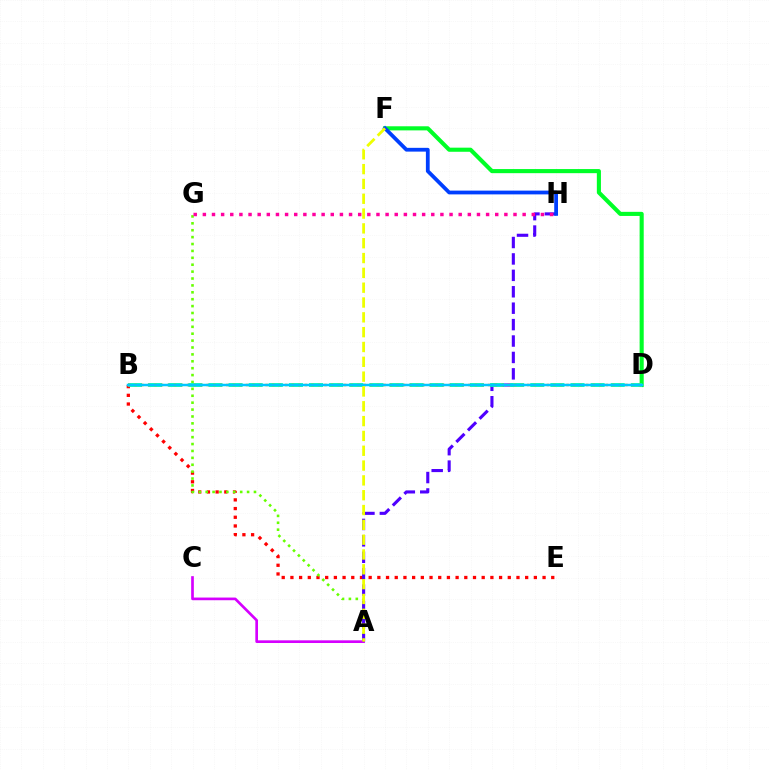{('D', 'F'): [{'color': '#00ff27', 'line_style': 'solid', 'thickness': 2.96}], ('B', 'E'): [{'color': '#ff0000', 'line_style': 'dotted', 'thickness': 2.36}], ('A', 'G'): [{'color': '#66ff00', 'line_style': 'dotted', 'thickness': 1.87}], ('A', 'C'): [{'color': '#d600ff', 'line_style': 'solid', 'thickness': 1.93}], ('A', 'H'): [{'color': '#4f00ff', 'line_style': 'dashed', 'thickness': 2.23}], ('G', 'H'): [{'color': '#ff00a0', 'line_style': 'dotted', 'thickness': 2.48}], ('B', 'D'): [{'color': '#00ffaf', 'line_style': 'dashed', 'thickness': 2.73}, {'color': '#ff8800', 'line_style': 'dotted', 'thickness': 1.78}, {'color': '#00c7ff', 'line_style': 'solid', 'thickness': 1.79}], ('F', 'H'): [{'color': '#003fff', 'line_style': 'solid', 'thickness': 2.72}], ('A', 'F'): [{'color': '#eeff00', 'line_style': 'dashed', 'thickness': 2.01}]}